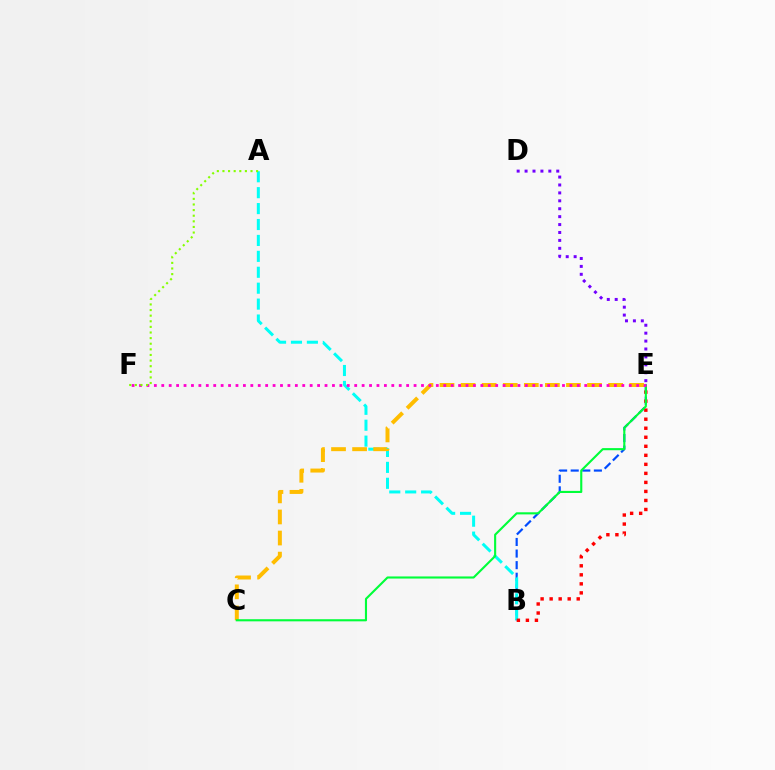{('B', 'E'): [{'color': '#004bff', 'line_style': 'dashed', 'thickness': 1.57}, {'color': '#ff0000', 'line_style': 'dotted', 'thickness': 2.45}], ('A', 'B'): [{'color': '#00fff6', 'line_style': 'dashed', 'thickness': 2.16}], ('C', 'E'): [{'color': '#ffbd00', 'line_style': 'dashed', 'thickness': 2.86}, {'color': '#00ff39', 'line_style': 'solid', 'thickness': 1.52}], ('E', 'F'): [{'color': '#ff00cf', 'line_style': 'dotted', 'thickness': 2.02}], ('D', 'E'): [{'color': '#7200ff', 'line_style': 'dotted', 'thickness': 2.15}], ('A', 'F'): [{'color': '#84ff00', 'line_style': 'dotted', 'thickness': 1.52}]}